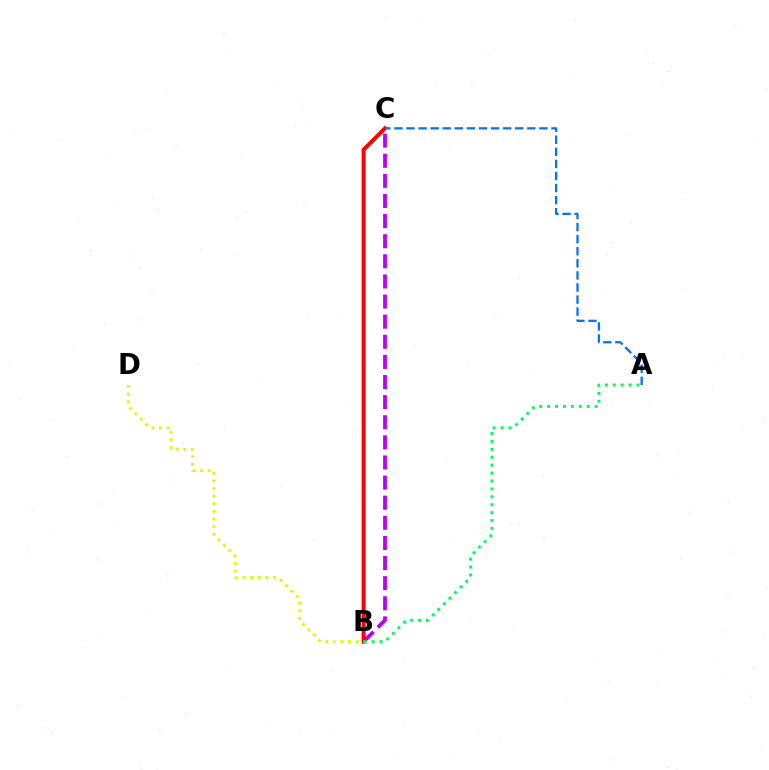{('B', 'C'): [{'color': '#b900ff', 'line_style': 'dashed', 'thickness': 2.73}, {'color': '#ff0000', 'line_style': 'solid', 'thickness': 2.87}], ('A', 'B'): [{'color': '#00ff5c', 'line_style': 'dotted', 'thickness': 2.15}], ('A', 'C'): [{'color': '#0074ff', 'line_style': 'dashed', 'thickness': 1.64}], ('B', 'D'): [{'color': '#d1ff00', 'line_style': 'dotted', 'thickness': 2.07}]}